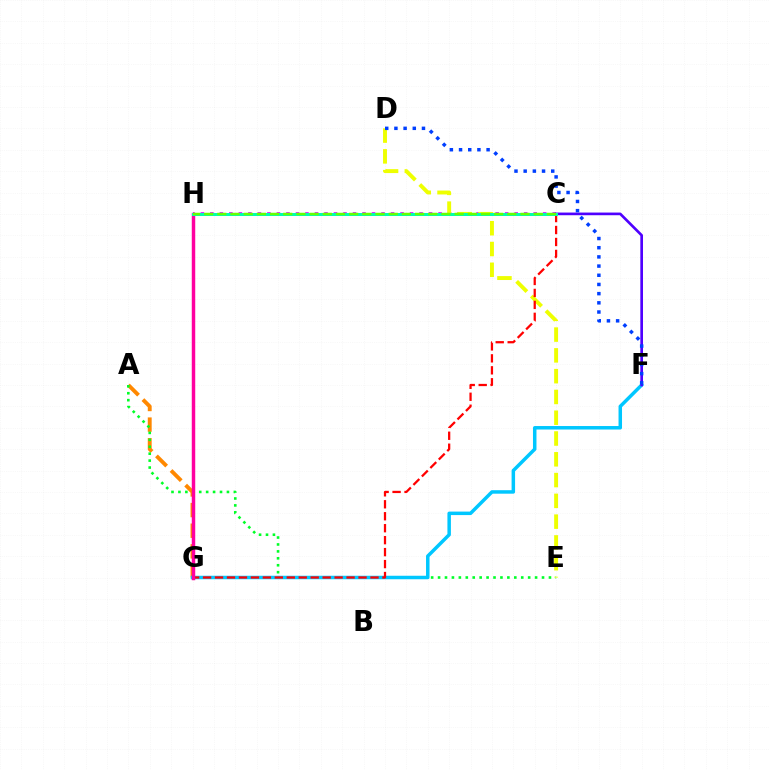{('A', 'G'): [{'color': '#ff8800', 'line_style': 'dashed', 'thickness': 2.8}], ('C', 'H'): [{'color': '#d600ff', 'line_style': 'dotted', 'thickness': 2.58}, {'color': '#00ffaf', 'line_style': 'solid', 'thickness': 2.15}, {'color': '#66ff00', 'line_style': 'dashed', 'thickness': 1.79}], ('A', 'E'): [{'color': '#00ff27', 'line_style': 'dotted', 'thickness': 1.88}], ('F', 'G'): [{'color': '#00c7ff', 'line_style': 'solid', 'thickness': 2.51}], ('D', 'E'): [{'color': '#eeff00', 'line_style': 'dashed', 'thickness': 2.82}], ('C', 'F'): [{'color': '#4f00ff', 'line_style': 'solid', 'thickness': 1.92}], ('C', 'G'): [{'color': '#ff0000', 'line_style': 'dashed', 'thickness': 1.62}], ('G', 'H'): [{'color': '#ff00a0', 'line_style': 'solid', 'thickness': 2.49}], ('D', 'F'): [{'color': '#003fff', 'line_style': 'dotted', 'thickness': 2.5}]}